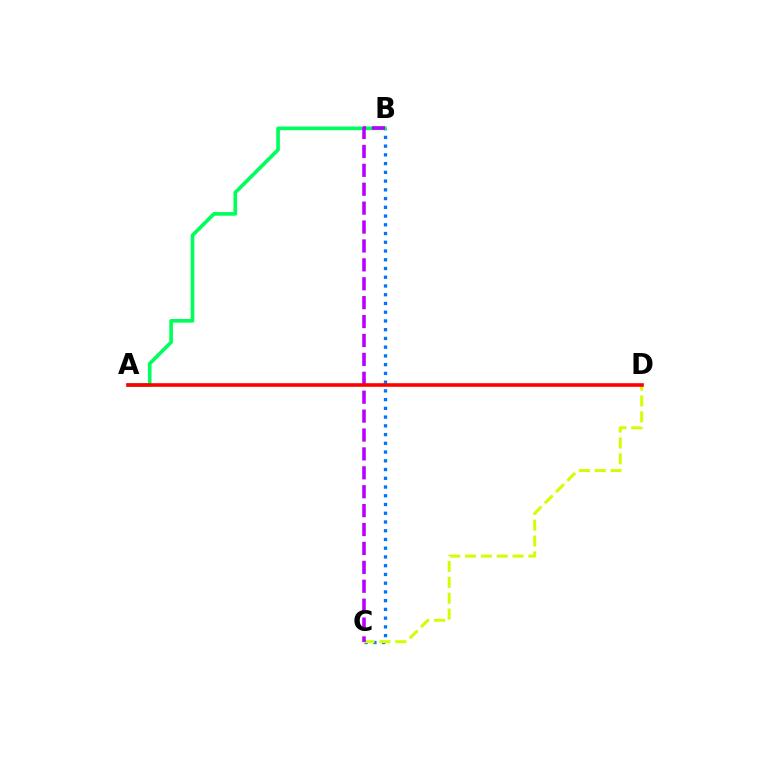{('B', 'C'): [{'color': '#0074ff', 'line_style': 'dotted', 'thickness': 2.37}, {'color': '#b900ff', 'line_style': 'dashed', 'thickness': 2.57}], ('A', 'B'): [{'color': '#00ff5c', 'line_style': 'solid', 'thickness': 2.63}], ('C', 'D'): [{'color': '#d1ff00', 'line_style': 'dashed', 'thickness': 2.15}], ('A', 'D'): [{'color': '#ff0000', 'line_style': 'solid', 'thickness': 2.59}]}